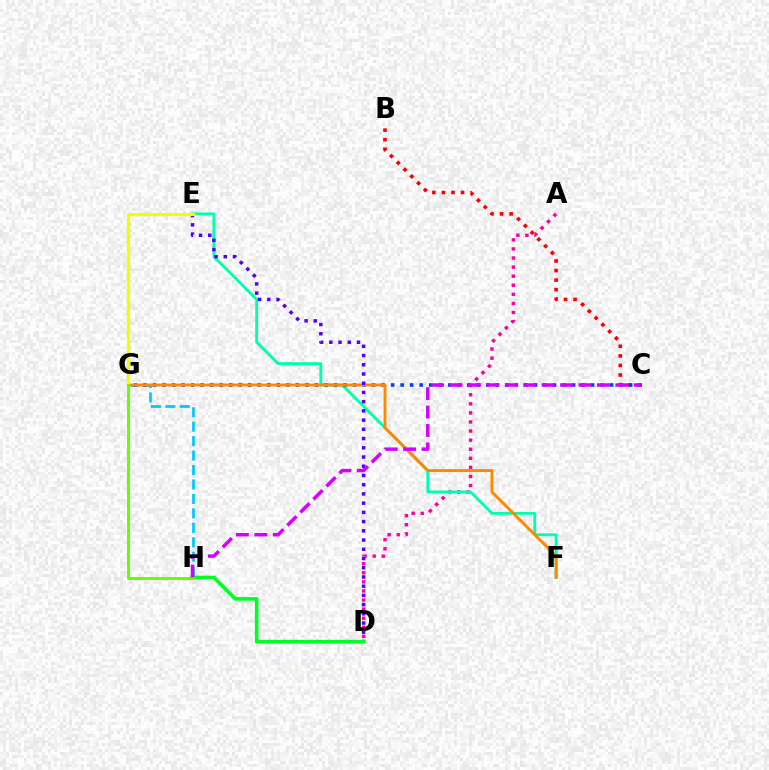{('A', 'D'): [{'color': '#ff00a0', 'line_style': 'dotted', 'thickness': 2.47}], ('G', 'H'): [{'color': '#00c7ff', 'line_style': 'dashed', 'thickness': 1.96}, {'color': '#66ff00', 'line_style': 'solid', 'thickness': 2.13}], ('B', 'C'): [{'color': '#ff0000', 'line_style': 'dotted', 'thickness': 2.6}], ('E', 'F'): [{'color': '#00ffaf', 'line_style': 'solid', 'thickness': 2.06}], ('C', 'G'): [{'color': '#003fff', 'line_style': 'dotted', 'thickness': 2.59}], ('F', 'G'): [{'color': '#ff8800', 'line_style': 'solid', 'thickness': 2.09}], ('D', 'E'): [{'color': '#4f00ff', 'line_style': 'dotted', 'thickness': 2.51}], ('E', 'G'): [{'color': '#eeff00', 'line_style': 'solid', 'thickness': 2.32}], ('D', 'H'): [{'color': '#00ff27', 'line_style': 'solid', 'thickness': 2.61}], ('C', 'H'): [{'color': '#d600ff', 'line_style': 'dashed', 'thickness': 2.5}]}